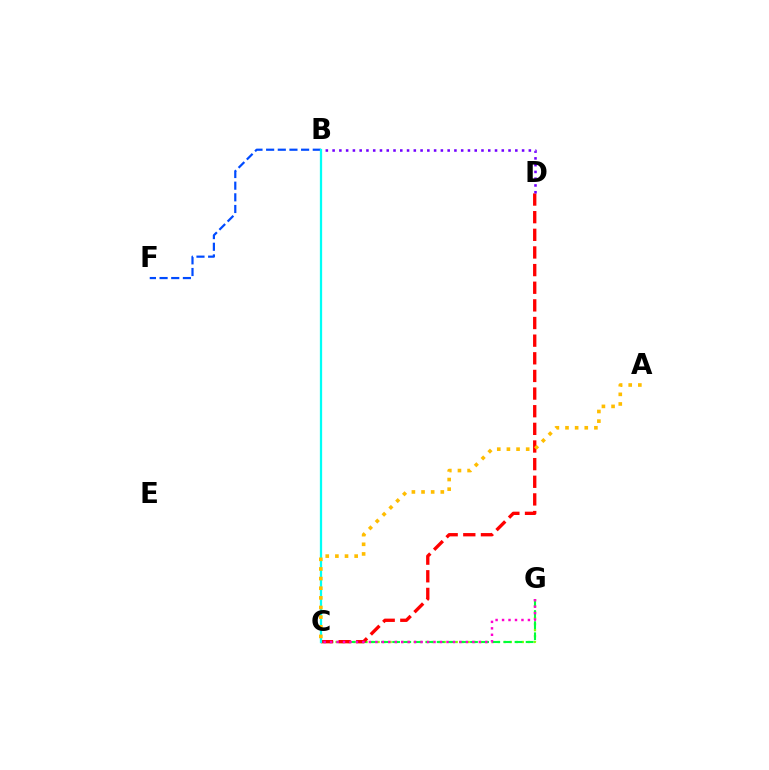{('C', 'G'): [{'color': '#84ff00', 'line_style': 'dotted', 'thickness': 1.63}, {'color': '#00ff39', 'line_style': 'dashed', 'thickness': 1.51}, {'color': '#ff00cf', 'line_style': 'dotted', 'thickness': 1.76}], ('C', 'D'): [{'color': '#ff0000', 'line_style': 'dashed', 'thickness': 2.4}], ('B', 'F'): [{'color': '#004bff', 'line_style': 'dashed', 'thickness': 1.58}], ('B', 'C'): [{'color': '#00fff6', 'line_style': 'solid', 'thickness': 1.63}], ('B', 'D'): [{'color': '#7200ff', 'line_style': 'dotted', 'thickness': 1.84}], ('A', 'C'): [{'color': '#ffbd00', 'line_style': 'dotted', 'thickness': 2.62}]}